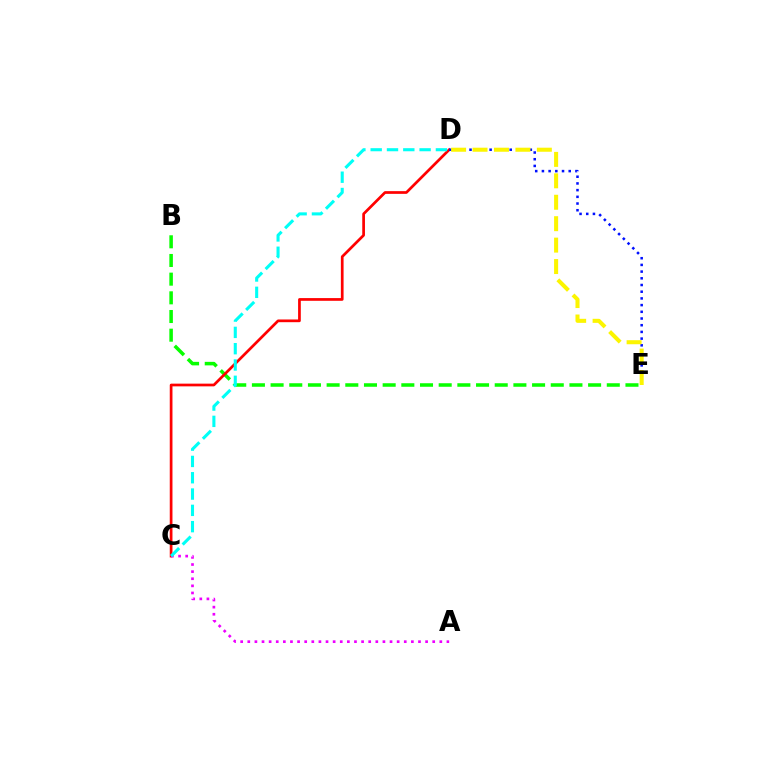{('B', 'E'): [{'color': '#08ff00', 'line_style': 'dashed', 'thickness': 2.54}], ('C', 'D'): [{'color': '#ff0000', 'line_style': 'solid', 'thickness': 1.95}, {'color': '#00fff6', 'line_style': 'dashed', 'thickness': 2.22}], ('D', 'E'): [{'color': '#0010ff', 'line_style': 'dotted', 'thickness': 1.82}, {'color': '#fcf500', 'line_style': 'dashed', 'thickness': 2.91}], ('A', 'C'): [{'color': '#ee00ff', 'line_style': 'dotted', 'thickness': 1.93}]}